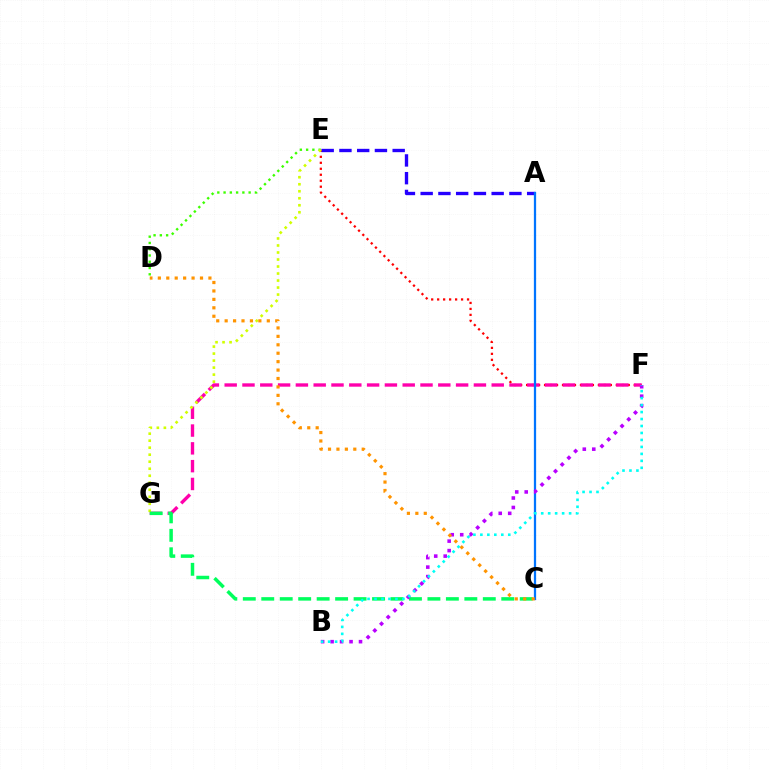{('E', 'F'): [{'color': '#ff0000', 'line_style': 'dotted', 'thickness': 1.62}], ('F', 'G'): [{'color': '#ff00ac', 'line_style': 'dashed', 'thickness': 2.42}], ('D', 'E'): [{'color': '#3dff00', 'line_style': 'dotted', 'thickness': 1.7}], ('A', 'E'): [{'color': '#2500ff', 'line_style': 'dashed', 'thickness': 2.41}], ('A', 'C'): [{'color': '#0074ff', 'line_style': 'solid', 'thickness': 1.63}], ('E', 'G'): [{'color': '#d1ff00', 'line_style': 'dotted', 'thickness': 1.9}], ('C', 'G'): [{'color': '#00ff5c', 'line_style': 'dashed', 'thickness': 2.51}], ('B', 'F'): [{'color': '#b900ff', 'line_style': 'dotted', 'thickness': 2.57}, {'color': '#00fff6', 'line_style': 'dotted', 'thickness': 1.89}], ('C', 'D'): [{'color': '#ff9400', 'line_style': 'dotted', 'thickness': 2.29}]}